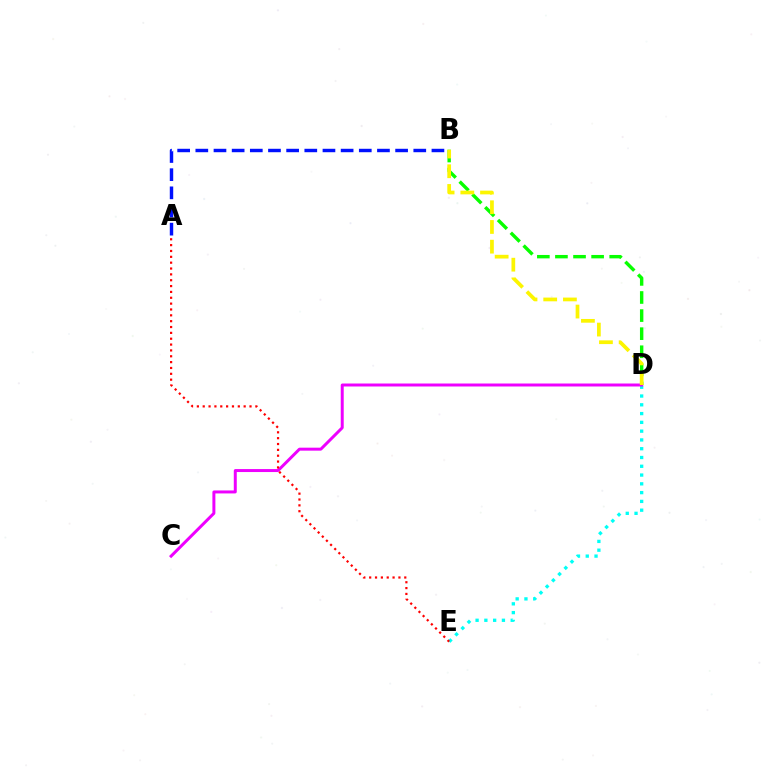{('A', 'B'): [{'color': '#0010ff', 'line_style': 'dashed', 'thickness': 2.47}], ('B', 'D'): [{'color': '#08ff00', 'line_style': 'dashed', 'thickness': 2.46}, {'color': '#fcf500', 'line_style': 'dashed', 'thickness': 2.68}], ('D', 'E'): [{'color': '#00fff6', 'line_style': 'dotted', 'thickness': 2.39}], ('C', 'D'): [{'color': '#ee00ff', 'line_style': 'solid', 'thickness': 2.14}], ('A', 'E'): [{'color': '#ff0000', 'line_style': 'dotted', 'thickness': 1.59}]}